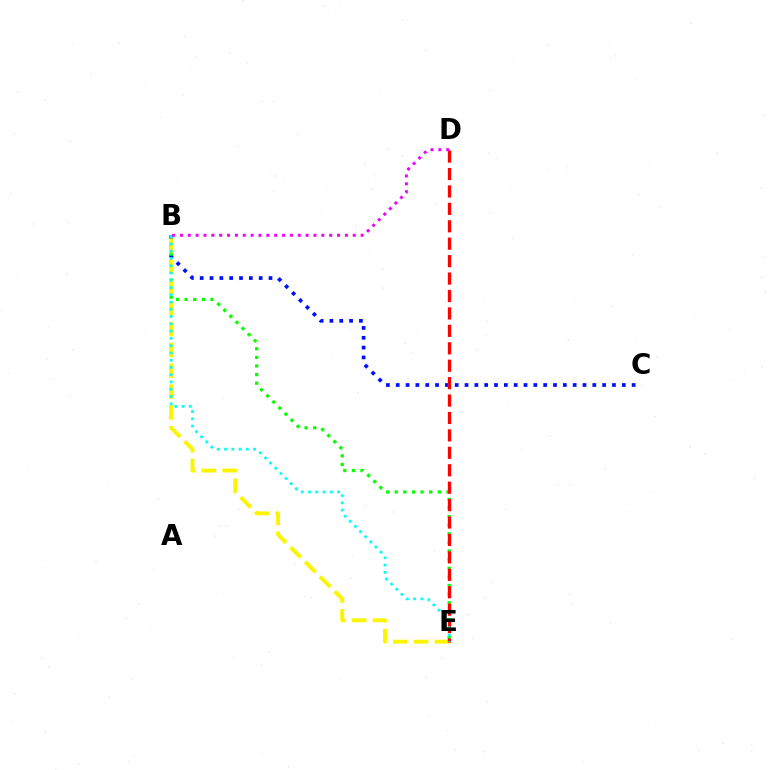{('B', 'C'): [{'color': '#0010ff', 'line_style': 'dotted', 'thickness': 2.67}], ('B', 'E'): [{'color': '#08ff00', 'line_style': 'dotted', 'thickness': 2.34}, {'color': '#fcf500', 'line_style': 'dashed', 'thickness': 2.83}, {'color': '#00fff6', 'line_style': 'dotted', 'thickness': 1.97}], ('D', 'E'): [{'color': '#ff0000', 'line_style': 'dashed', 'thickness': 2.37}], ('B', 'D'): [{'color': '#ee00ff', 'line_style': 'dotted', 'thickness': 2.13}]}